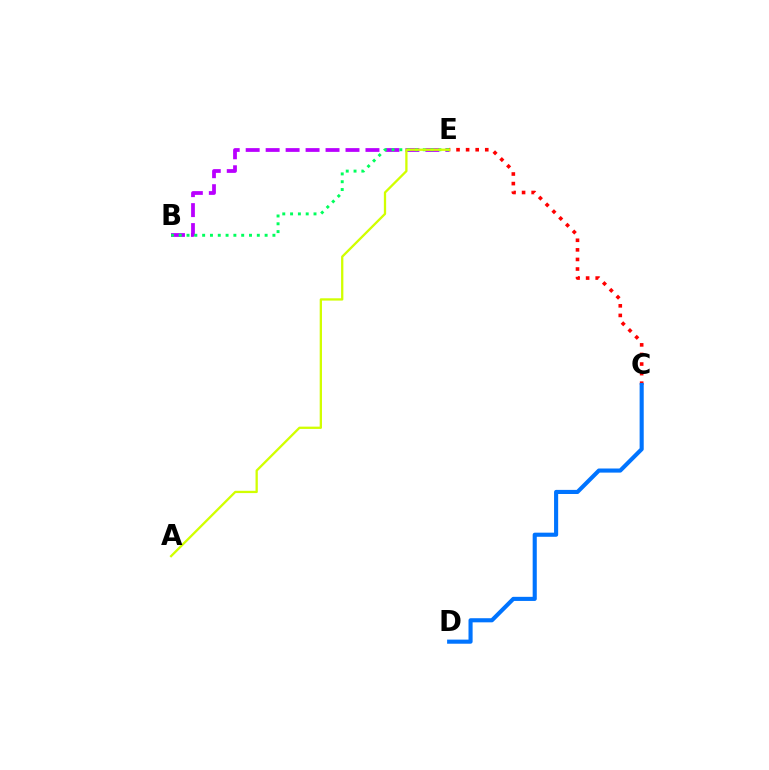{('C', 'E'): [{'color': '#ff0000', 'line_style': 'dotted', 'thickness': 2.6}], ('B', 'E'): [{'color': '#b900ff', 'line_style': 'dashed', 'thickness': 2.71}, {'color': '#00ff5c', 'line_style': 'dotted', 'thickness': 2.12}], ('C', 'D'): [{'color': '#0074ff', 'line_style': 'solid', 'thickness': 2.96}], ('A', 'E'): [{'color': '#d1ff00', 'line_style': 'solid', 'thickness': 1.65}]}